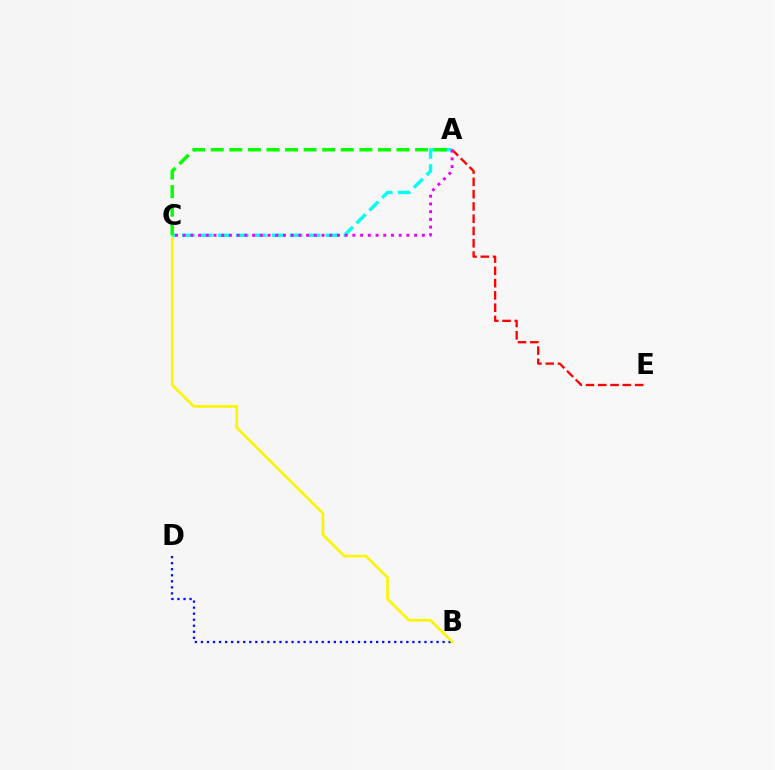{('B', 'D'): [{'color': '#0010ff', 'line_style': 'dotted', 'thickness': 1.64}], ('B', 'C'): [{'color': '#fcf500', 'line_style': 'solid', 'thickness': 1.91}], ('A', 'C'): [{'color': '#00fff6', 'line_style': 'dashed', 'thickness': 2.44}, {'color': '#08ff00', 'line_style': 'dashed', 'thickness': 2.52}, {'color': '#ee00ff', 'line_style': 'dotted', 'thickness': 2.1}], ('A', 'E'): [{'color': '#ff0000', 'line_style': 'dashed', 'thickness': 1.67}]}